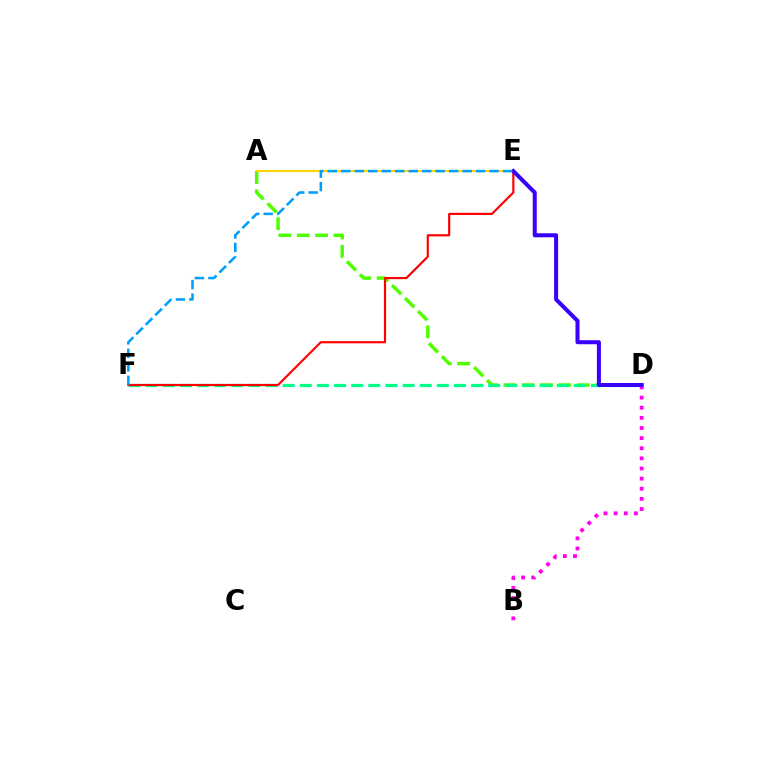{('A', 'D'): [{'color': '#4fff00', 'line_style': 'dashed', 'thickness': 2.49}], ('A', 'E'): [{'color': '#ffd500', 'line_style': 'solid', 'thickness': 1.53}], ('D', 'F'): [{'color': '#00ff86', 'line_style': 'dashed', 'thickness': 2.33}], ('E', 'F'): [{'color': '#ff0000', 'line_style': 'solid', 'thickness': 1.56}, {'color': '#009eff', 'line_style': 'dashed', 'thickness': 1.83}], ('B', 'D'): [{'color': '#ff00ed', 'line_style': 'dotted', 'thickness': 2.75}], ('D', 'E'): [{'color': '#3700ff', 'line_style': 'solid', 'thickness': 2.9}]}